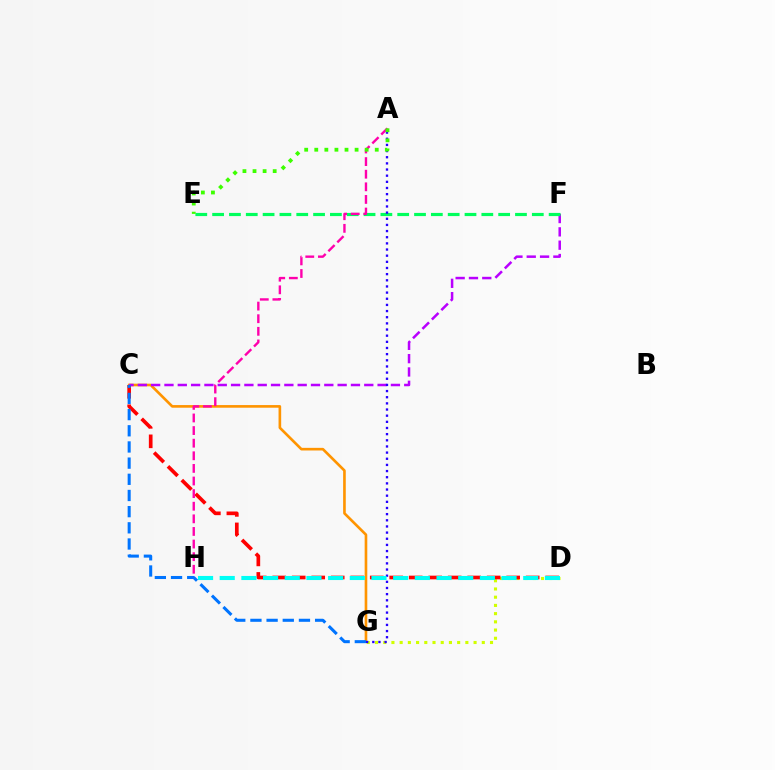{('D', 'G'): [{'color': '#d1ff00', 'line_style': 'dotted', 'thickness': 2.23}], ('C', 'G'): [{'color': '#ff9400', 'line_style': 'solid', 'thickness': 1.9}, {'color': '#0074ff', 'line_style': 'dashed', 'thickness': 2.2}], ('C', 'D'): [{'color': '#ff0000', 'line_style': 'dashed', 'thickness': 2.65}], ('C', 'F'): [{'color': '#b900ff', 'line_style': 'dashed', 'thickness': 1.81}], ('E', 'F'): [{'color': '#00ff5c', 'line_style': 'dashed', 'thickness': 2.29}], ('A', 'H'): [{'color': '#ff00ac', 'line_style': 'dashed', 'thickness': 1.71}], ('A', 'G'): [{'color': '#2500ff', 'line_style': 'dotted', 'thickness': 1.67}], ('D', 'H'): [{'color': '#00fff6', 'line_style': 'dashed', 'thickness': 2.95}], ('A', 'E'): [{'color': '#3dff00', 'line_style': 'dotted', 'thickness': 2.74}]}